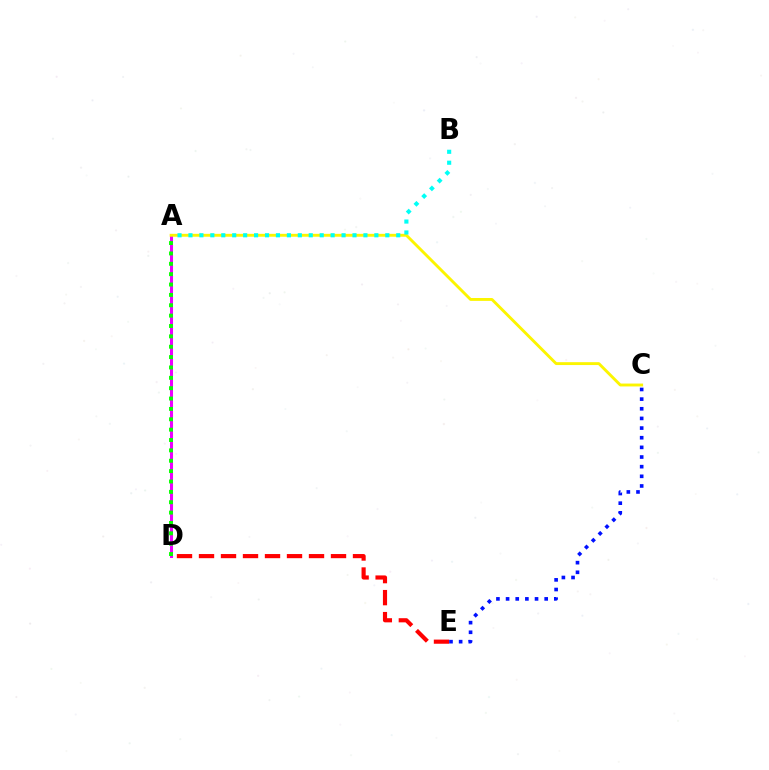{('A', 'D'): [{'color': '#ee00ff', 'line_style': 'solid', 'thickness': 2.18}, {'color': '#08ff00', 'line_style': 'dotted', 'thickness': 2.82}], ('A', 'C'): [{'color': '#fcf500', 'line_style': 'solid', 'thickness': 2.07}], ('D', 'E'): [{'color': '#ff0000', 'line_style': 'dashed', 'thickness': 2.99}], ('C', 'E'): [{'color': '#0010ff', 'line_style': 'dotted', 'thickness': 2.62}], ('A', 'B'): [{'color': '#00fff6', 'line_style': 'dotted', 'thickness': 2.97}]}